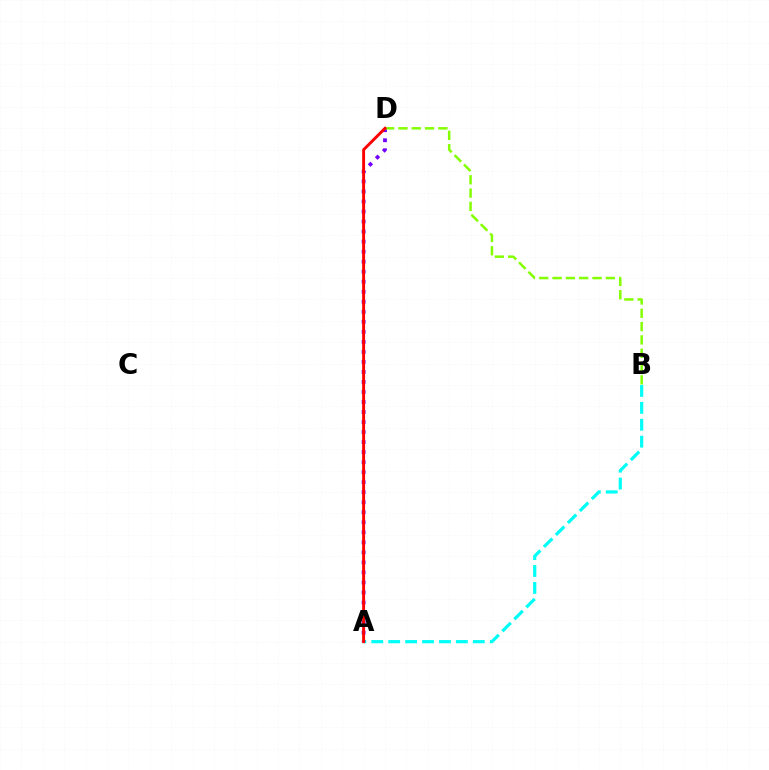{('A', 'B'): [{'color': '#00fff6', 'line_style': 'dashed', 'thickness': 2.3}], ('A', 'D'): [{'color': '#7200ff', 'line_style': 'dotted', 'thickness': 2.72}, {'color': '#ff0000', 'line_style': 'solid', 'thickness': 2.1}], ('B', 'D'): [{'color': '#84ff00', 'line_style': 'dashed', 'thickness': 1.81}]}